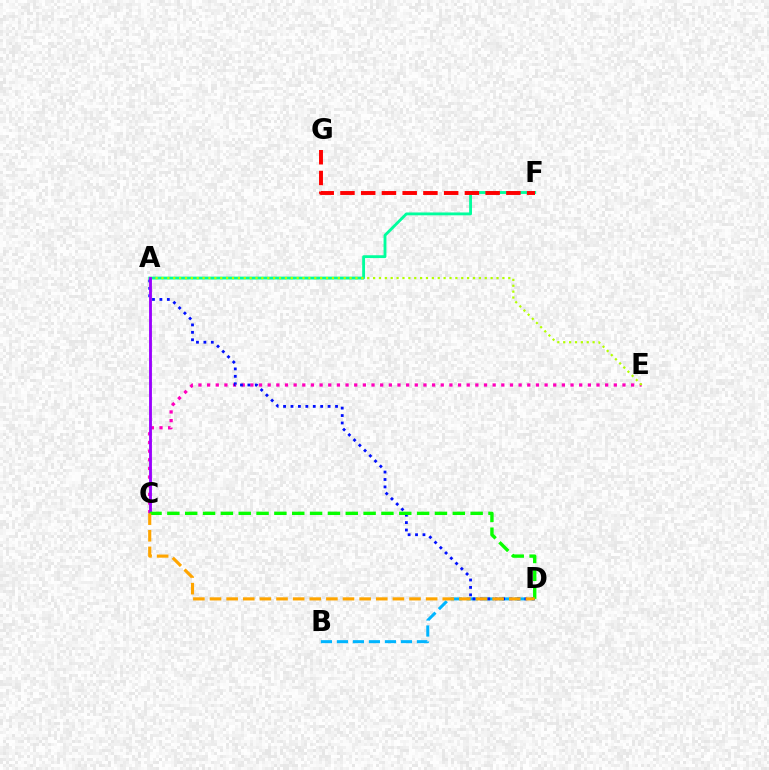{('A', 'F'): [{'color': '#00ff9d', 'line_style': 'solid', 'thickness': 2.05}], ('B', 'D'): [{'color': '#00b5ff', 'line_style': 'dashed', 'thickness': 2.17}], ('C', 'E'): [{'color': '#ff00bd', 'line_style': 'dotted', 'thickness': 2.35}], ('A', 'D'): [{'color': '#0010ff', 'line_style': 'dotted', 'thickness': 2.02}], ('F', 'G'): [{'color': '#ff0000', 'line_style': 'dashed', 'thickness': 2.82}], ('A', 'E'): [{'color': '#b3ff00', 'line_style': 'dotted', 'thickness': 1.6}], ('A', 'C'): [{'color': '#9b00ff', 'line_style': 'solid', 'thickness': 2.05}], ('C', 'D'): [{'color': '#08ff00', 'line_style': 'dashed', 'thickness': 2.42}, {'color': '#ffa500', 'line_style': 'dashed', 'thickness': 2.26}]}